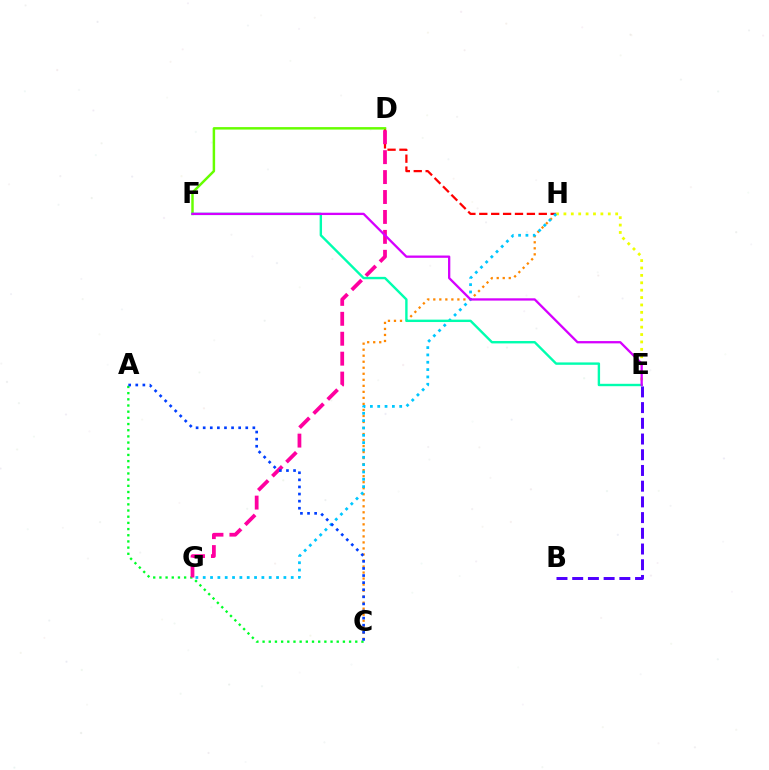{('A', 'C'): [{'color': '#00ff27', 'line_style': 'dotted', 'thickness': 1.68}, {'color': '#003fff', 'line_style': 'dotted', 'thickness': 1.93}], ('C', 'H'): [{'color': '#ff8800', 'line_style': 'dotted', 'thickness': 1.64}], ('B', 'E'): [{'color': '#4f00ff', 'line_style': 'dashed', 'thickness': 2.13}], ('D', 'H'): [{'color': '#ff0000', 'line_style': 'dashed', 'thickness': 1.62}], ('D', 'F'): [{'color': '#66ff00', 'line_style': 'solid', 'thickness': 1.78}], ('E', 'H'): [{'color': '#eeff00', 'line_style': 'dotted', 'thickness': 2.01}], ('G', 'H'): [{'color': '#00c7ff', 'line_style': 'dotted', 'thickness': 1.99}], ('D', 'G'): [{'color': '#ff00a0', 'line_style': 'dashed', 'thickness': 2.71}], ('E', 'F'): [{'color': '#00ffaf', 'line_style': 'solid', 'thickness': 1.72}, {'color': '#d600ff', 'line_style': 'solid', 'thickness': 1.65}]}